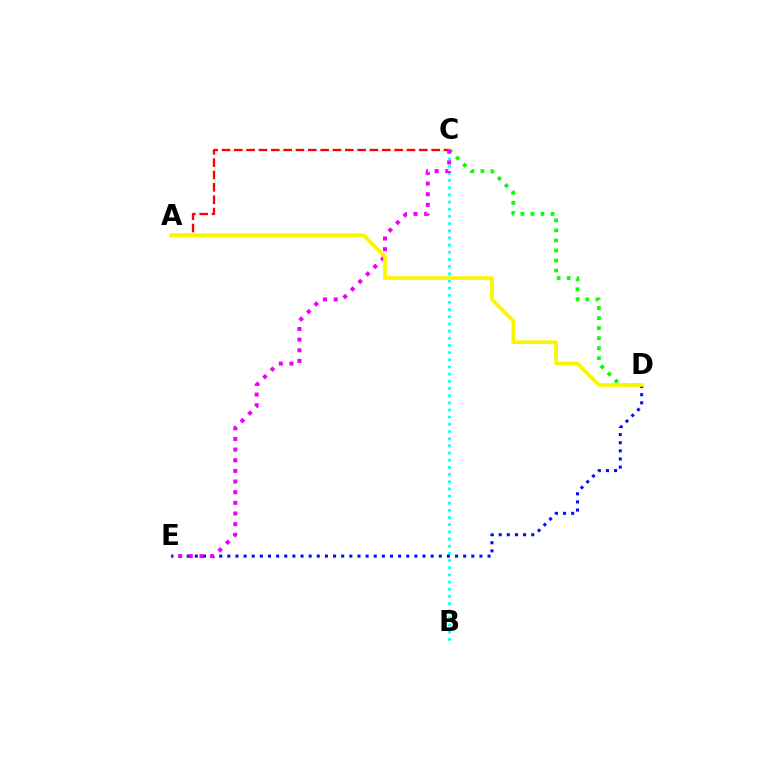{('A', 'C'): [{'color': '#ff0000', 'line_style': 'dashed', 'thickness': 1.68}], ('C', 'D'): [{'color': '#08ff00', 'line_style': 'dotted', 'thickness': 2.73}], ('B', 'C'): [{'color': '#00fff6', 'line_style': 'dotted', 'thickness': 1.95}], ('D', 'E'): [{'color': '#0010ff', 'line_style': 'dotted', 'thickness': 2.21}], ('C', 'E'): [{'color': '#ee00ff', 'line_style': 'dotted', 'thickness': 2.89}], ('A', 'D'): [{'color': '#fcf500', 'line_style': 'solid', 'thickness': 2.64}]}